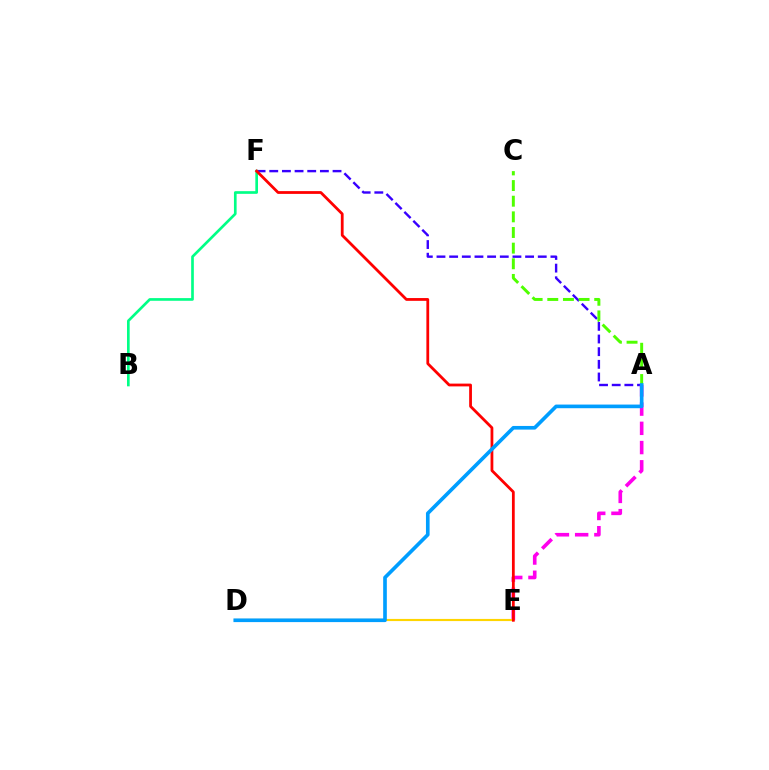{('A', 'F'): [{'color': '#3700ff', 'line_style': 'dashed', 'thickness': 1.72}], ('A', 'E'): [{'color': '#ff00ed', 'line_style': 'dashed', 'thickness': 2.61}], ('B', 'F'): [{'color': '#00ff86', 'line_style': 'solid', 'thickness': 1.92}], ('D', 'E'): [{'color': '#ffd500', 'line_style': 'solid', 'thickness': 1.55}], ('A', 'C'): [{'color': '#4fff00', 'line_style': 'dashed', 'thickness': 2.13}], ('E', 'F'): [{'color': '#ff0000', 'line_style': 'solid', 'thickness': 2.0}], ('A', 'D'): [{'color': '#009eff', 'line_style': 'solid', 'thickness': 2.63}]}